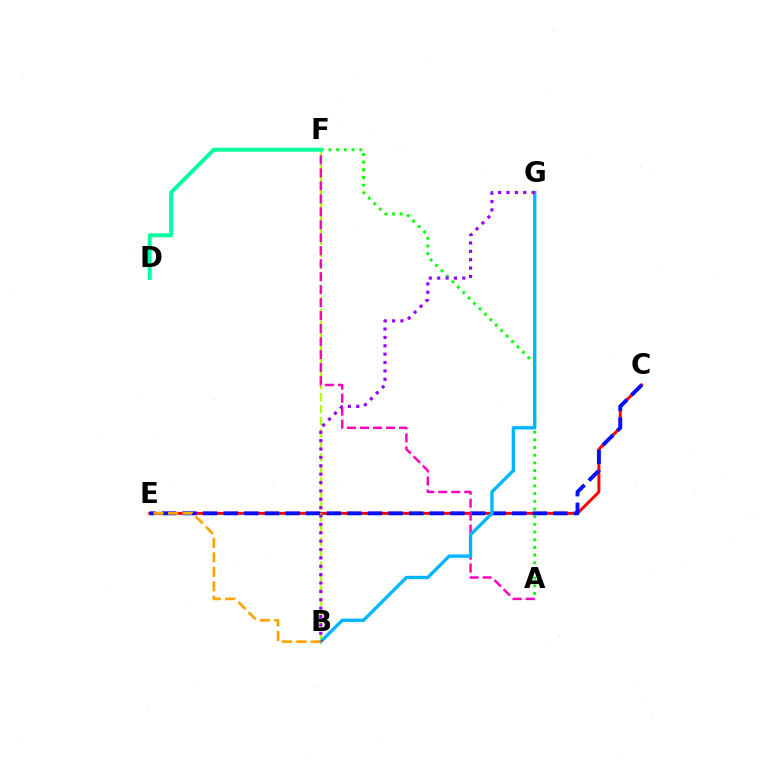{('C', 'E'): [{'color': '#ff0000', 'line_style': 'solid', 'thickness': 2.14}, {'color': '#0010ff', 'line_style': 'dashed', 'thickness': 2.8}], ('B', 'F'): [{'color': '#b3ff00', 'line_style': 'dashed', 'thickness': 1.63}], ('A', 'F'): [{'color': '#ff00bd', 'line_style': 'dashed', 'thickness': 1.76}, {'color': '#08ff00', 'line_style': 'dotted', 'thickness': 2.09}], ('B', 'G'): [{'color': '#00b5ff', 'line_style': 'solid', 'thickness': 2.41}, {'color': '#9b00ff', 'line_style': 'dotted', 'thickness': 2.28}], ('D', 'F'): [{'color': '#00ff9d', 'line_style': 'solid', 'thickness': 2.8}], ('B', 'E'): [{'color': '#ffa500', 'line_style': 'dashed', 'thickness': 1.97}]}